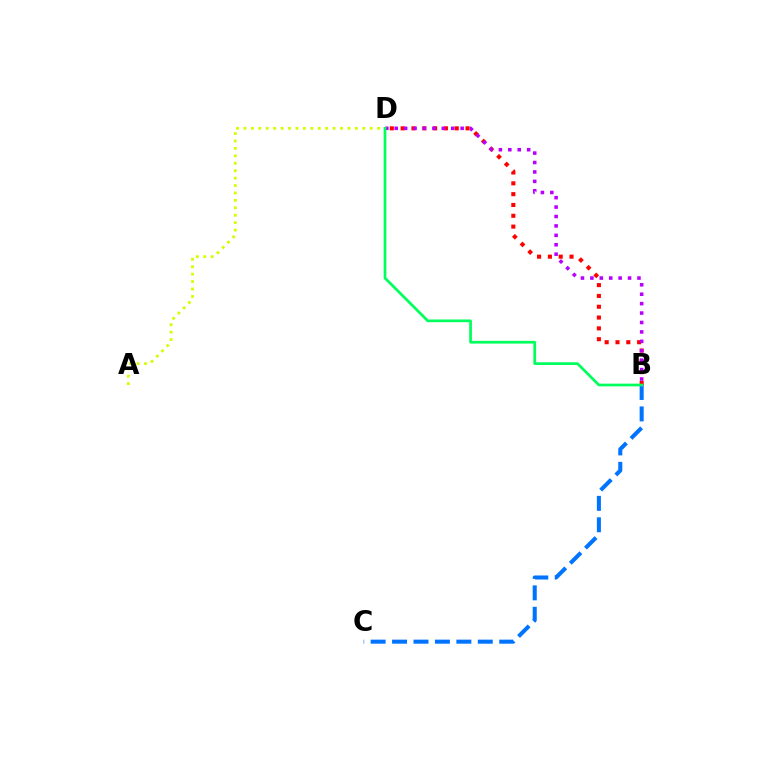{('B', 'D'): [{'color': '#ff0000', 'line_style': 'dotted', 'thickness': 2.94}, {'color': '#b900ff', 'line_style': 'dotted', 'thickness': 2.56}, {'color': '#00ff5c', 'line_style': 'solid', 'thickness': 1.96}], ('A', 'D'): [{'color': '#d1ff00', 'line_style': 'dotted', 'thickness': 2.02}], ('B', 'C'): [{'color': '#0074ff', 'line_style': 'dashed', 'thickness': 2.91}]}